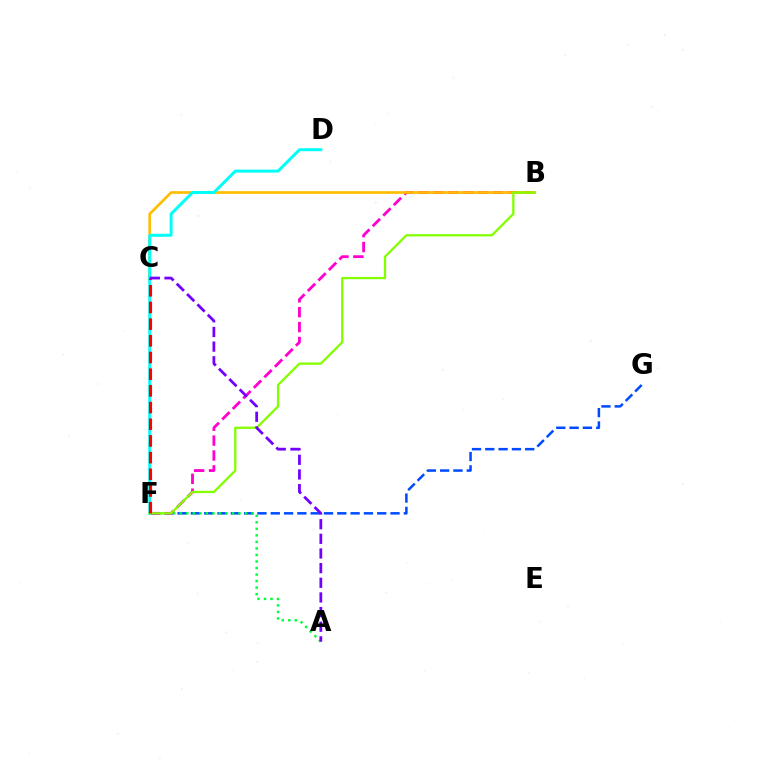{('F', 'G'): [{'color': '#004bff', 'line_style': 'dashed', 'thickness': 1.81}], ('A', 'F'): [{'color': '#00ff39', 'line_style': 'dotted', 'thickness': 1.77}], ('B', 'F'): [{'color': '#ff00cf', 'line_style': 'dashed', 'thickness': 2.02}, {'color': '#84ff00', 'line_style': 'solid', 'thickness': 1.65}], ('B', 'C'): [{'color': '#ffbd00', 'line_style': 'solid', 'thickness': 1.93}], ('D', 'F'): [{'color': '#00fff6', 'line_style': 'solid', 'thickness': 2.15}], ('C', 'F'): [{'color': '#ff0000', 'line_style': 'dashed', 'thickness': 2.27}], ('A', 'C'): [{'color': '#7200ff', 'line_style': 'dashed', 'thickness': 1.99}]}